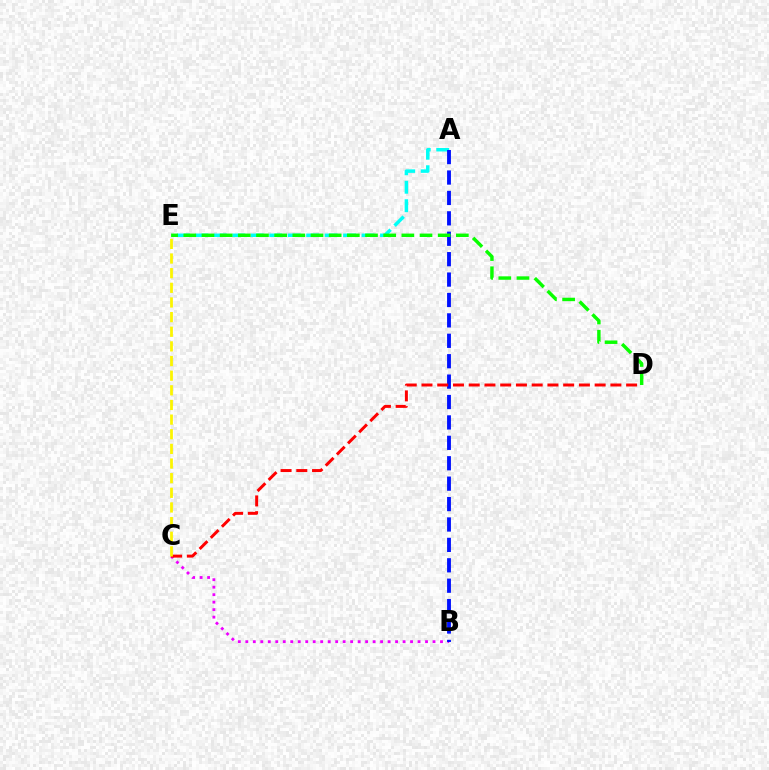{('B', 'C'): [{'color': '#ee00ff', 'line_style': 'dotted', 'thickness': 2.03}], ('A', 'E'): [{'color': '#00fff6', 'line_style': 'dashed', 'thickness': 2.51}], ('A', 'B'): [{'color': '#0010ff', 'line_style': 'dashed', 'thickness': 2.77}], ('C', 'D'): [{'color': '#ff0000', 'line_style': 'dashed', 'thickness': 2.14}], ('D', 'E'): [{'color': '#08ff00', 'line_style': 'dashed', 'thickness': 2.47}], ('C', 'E'): [{'color': '#fcf500', 'line_style': 'dashed', 'thickness': 1.99}]}